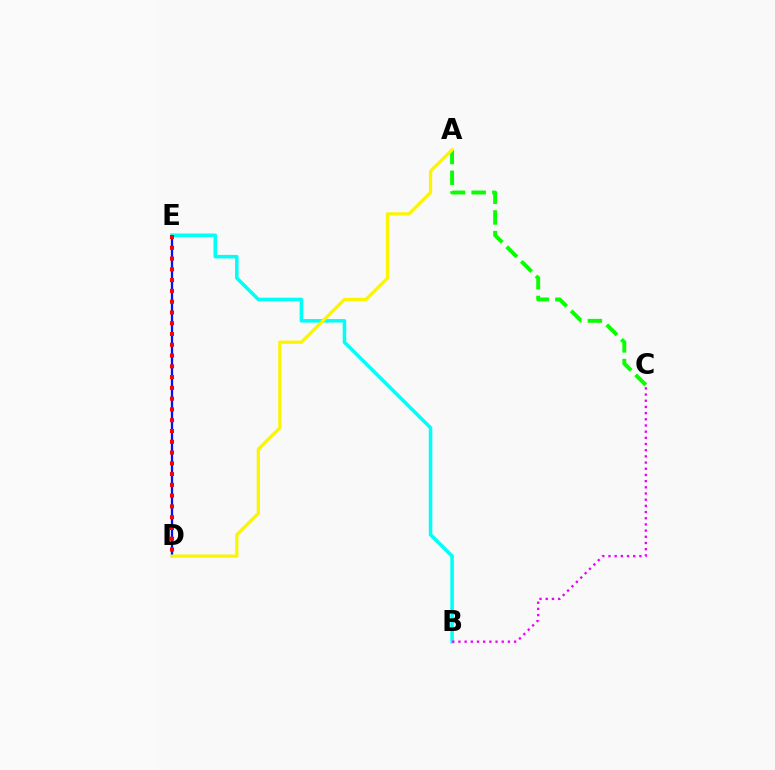{('D', 'E'): [{'color': '#0010ff', 'line_style': 'solid', 'thickness': 1.63}, {'color': '#ff0000', 'line_style': 'dotted', 'thickness': 2.93}], ('A', 'C'): [{'color': '#08ff00', 'line_style': 'dashed', 'thickness': 2.81}], ('B', 'E'): [{'color': '#00fff6', 'line_style': 'solid', 'thickness': 2.54}], ('B', 'C'): [{'color': '#ee00ff', 'line_style': 'dotted', 'thickness': 1.68}], ('A', 'D'): [{'color': '#fcf500', 'line_style': 'solid', 'thickness': 2.34}]}